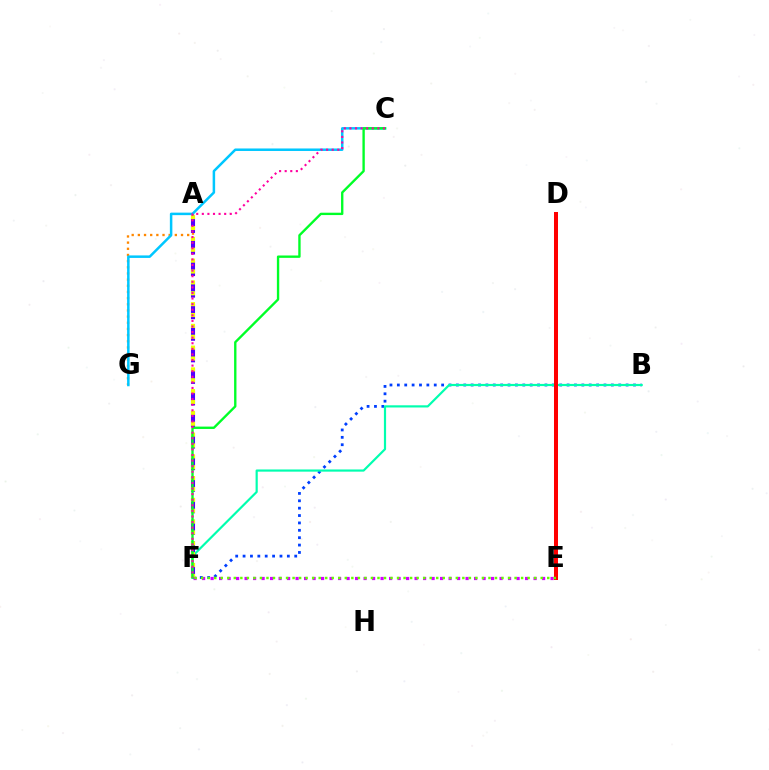{('B', 'F'): [{'color': '#003fff', 'line_style': 'dotted', 'thickness': 2.0}, {'color': '#00ffaf', 'line_style': 'solid', 'thickness': 1.57}], ('A', 'G'): [{'color': '#ff8800', 'line_style': 'dotted', 'thickness': 1.67}], ('A', 'F'): [{'color': '#4f00ff', 'line_style': 'dashed', 'thickness': 2.93}, {'color': '#eeff00', 'line_style': 'dotted', 'thickness': 2.95}], ('C', 'G'): [{'color': '#00c7ff', 'line_style': 'solid', 'thickness': 1.8}], ('E', 'F'): [{'color': '#d600ff', 'line_style': 'dotted', 'thickness': 2.31}, {'color': '#66ff00', 'line_style': 'dotted', 'thickness': 1.77}], ('D', 'E'): [{'color': '#ff0000', 'line_style': 'solid', 'thickness': 2.89}], ('C', 'F'): [{'color': '#00ff27', 'line_style': 'solid', 'thickness': 1.7}, {'color': '#ff00a0', 'line_style': 'dotted', 'thickness': 1.52}]}